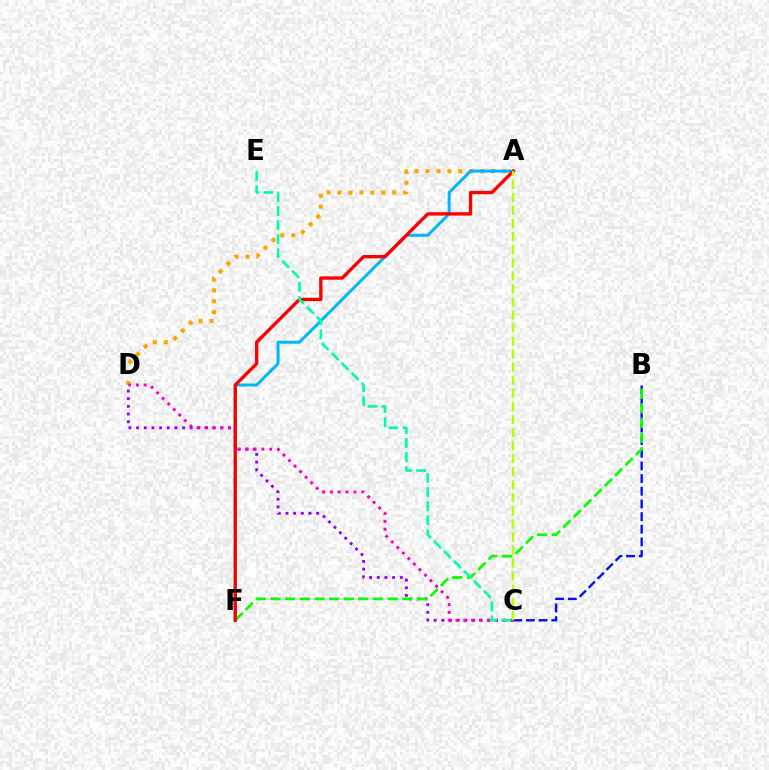{('A', 'D'): [{'color': '#ffa500', 'line_style': 'dotted', 'thickness': 2.97}], ('C', 'D'): [{'color': '#9b00ff', 'line_style': 'dotted', 'thickness': 2.08}, {'color': '#ff00bd', 'line_style': 'dotted', 'thickness': 2.13}], ('B', 'C'): [{'color': '#0010ff', 'line_style': 'dashed', 'thickness': 1.72}], ('A', 'F'): [{'color': '#00b5ff', 'line_style': 'solid', 'thickness': 2.14}, {'color': '#ff0000', 'line_style': 'solid', 'thickness': 2.42}], ('B', 'F'): [{'color': '#08ff00', 'line_style': 'dashed', 'thickness': 1.99}], ('C', 'E'): [{'color': '#00ff9d', 'line_style': 'dashed', 'thickness': 1.92}], ('A', 'C'): [{'color': '#b3ff00', 'line_style': 'dashed', 'thickness': 1.77}]}